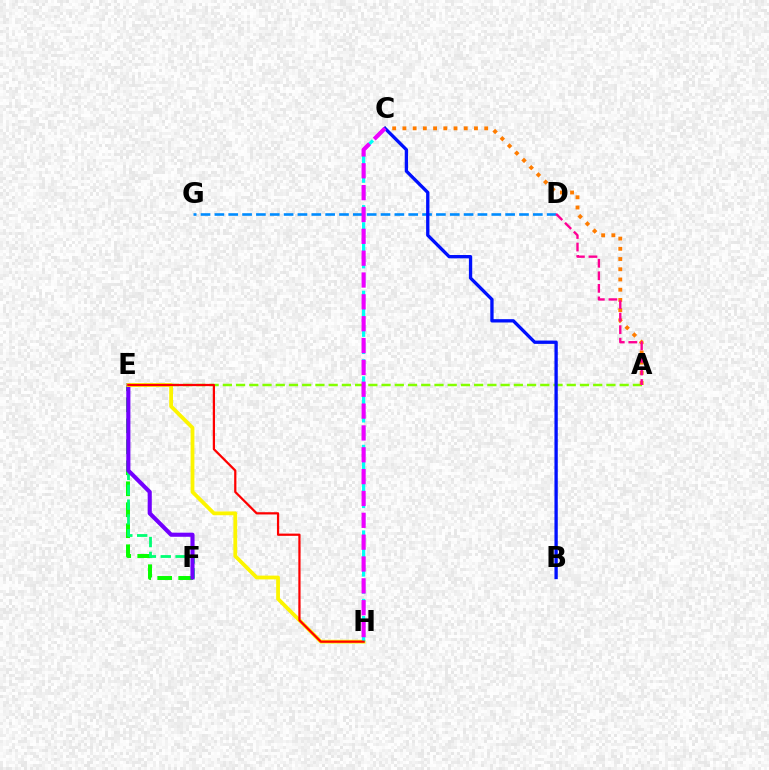{('A', 'E'): [{'color': '#84ff00', 'line_style': 'dashed', 'thickness': 1.8}], ('E', 'F'): [{'color': '#08ff00', 'line_style': 'dashed', 'thickness': 2.85}, {'color': '#00ff74', 'line_style': 'dashed', 'thickness': 2.02}, {'color': '#7200ff', 'line_style': 'solid', 'thickness': 2.96}], ('A', 'C'): [{'color': '#ff7c00', 'line_style': 'dotted', 'thickness': 2.78}], ('D', 'G'): [{'color': '#008cff', 'line_style': 'dashed', 'thickness': 1.88}], ('B', 'C'): [{'color': '#0010ff', 'line_style': 'solid', 'thickness': 2.39}], ('E', 'H'): [{'color': '#fcf500', 'line_style': 'solid', 'thickness': 2.73}, {'color': '#ff0000', 'line_style': 'solid', 'thickness': 1.61}], ('C', 'H'): [{'color': '#00fff6', 'line_style': 'dashed', 'thickness': 2.33}, {'color': '#ee00ff', 'line_style': 'dashed', 'thickness': 2.97}], ('A', 'D'): [{'color': '#ff0094', 'line_style': 'dashed', 'thickness': 1.7}]}